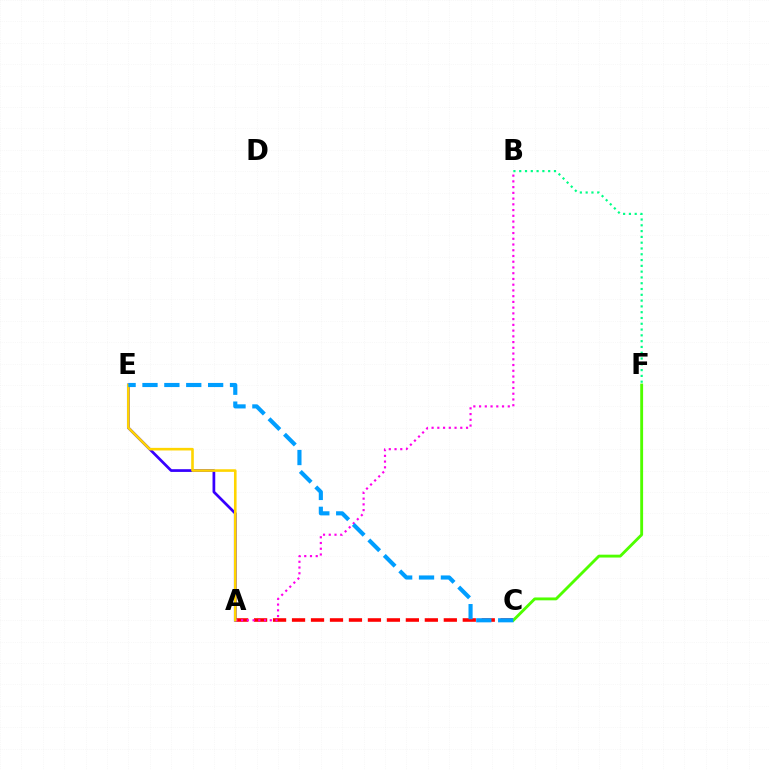{('A', 'C'): [{'color': '#ff0000', 'line_style': 'dashed', 'thickness': 2.58}], ('A', 'E'): [{'color': '#3700ff', 'line_style': 'solid', 'thickness': 1.96}, {'color': '#ffd500', 'line_style': 'solid', 'thickness': 1.88}], ('A', 'B'): [{'color': '#ff00ed', 'line_style': 'dotted', 'thickness': 1.56}], ('C', 'F'): [{'color': '#4fff00', 'line_style': 'solid', 'thickness': 2.06}], ('B', 'F'): [{'color': '#00ff86', 'line_style': 'dotted', 'thickness': 1.57}], ('C', 'E'): [{'color': '#009eff', 'line_style': 'dashed', 'thickness': 2.97}]}